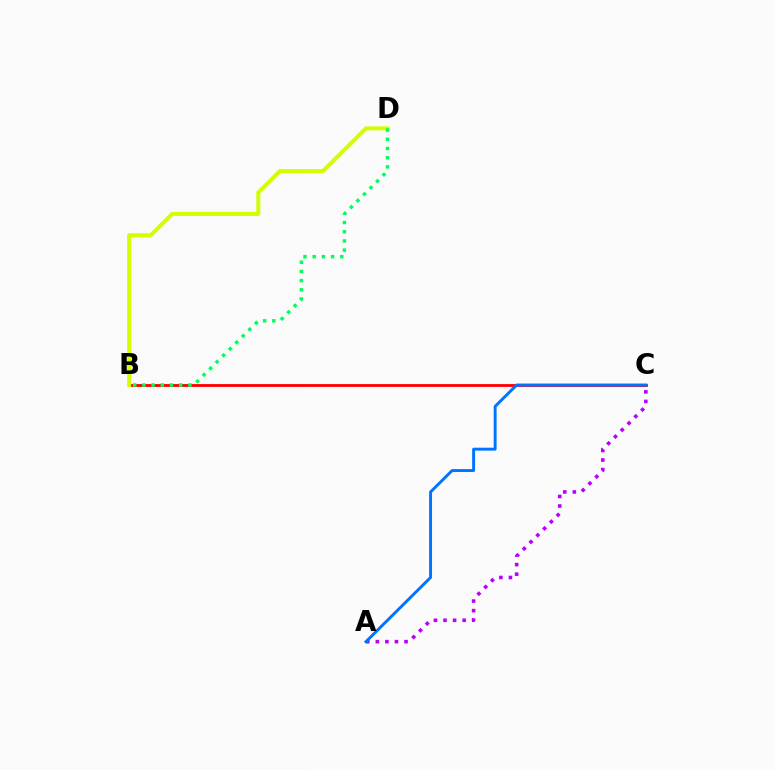{('B', 'C'): [{'color': '#ff0000', 'line_style': 'solid', 'thickness': 2.03}], ('A', 'C'): [{'color': '#b900ff', 'line_style': 'dotted', 'thickness': 2.6}, {'color': '#0074ff', 'line_style': 'solid', 'thickness': 2.11}], ('B', 'D'): [{'color': '#d1ff00', 'line_style': 'solid', 'thickness': 2.88}, {'color': '#00ff5c', 'line_style': 'dotted', 'thickness': 2.5}]}